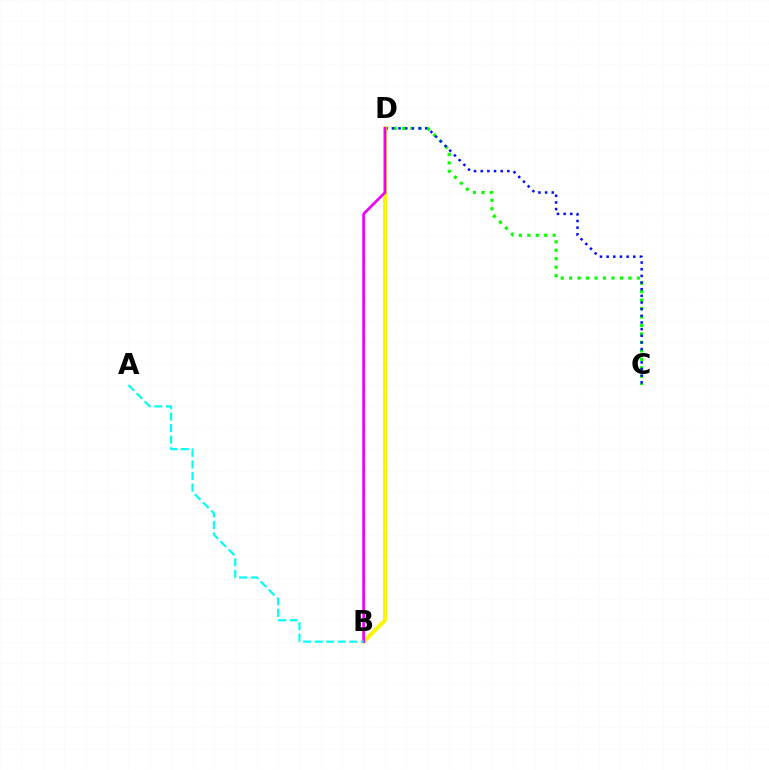{('B', 'D'): [{'color': '#ff0000', 'line_style': 'dotted', 'thickness': 2.1}, {'color': '#fcf500', 'line_style': 'solid', 'thickness': 2.8}, {'color': '#ee00ff', 'line_style': 'solid', 'thickness': 1.95}], ('C', 'D'): [{'color': '#08ff00', 'line_style': 'dotted', 'thickness': 2.3}, {'color': '#0010ff', 'line_style': 'dotted', 'thickness': 1.81}], ('A', 'B'): [{'color': '#00fff6', 'line_style': 'dashed', 'thickness': 1.57}]}